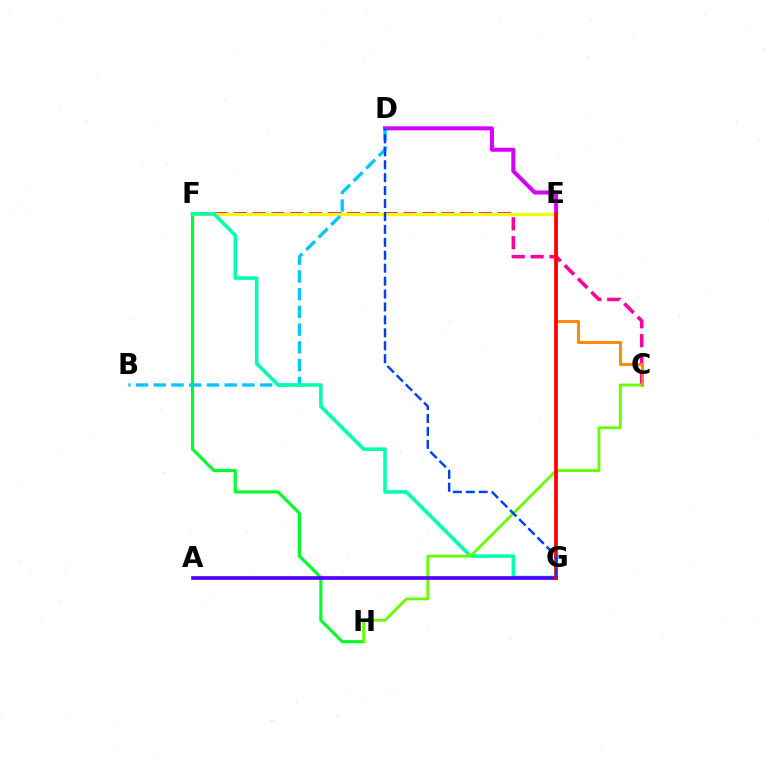{('D', 'E'): [{'color': '#d600ff', 'line_style': 'solid', 'thickness': 2.9}], ('F', 'H'): [{'color': '#00ff27', 'line_style': 'solid', 'thickness': 2.23}], ('C', 'F'): [{'color': '#ff00a0', 'line_style': 'dashed', 'thickness': 2.56}], ('E', 'F'): [{'color': '#eeff00', 'line_style': 'solid', 'thickness': 2.23}], ('B', 'D'): [{'color': '#00c7ff', 'line_style': 'dashed', 'thickness': 2.41}], ('F', 'G'): [{'color': '#00ffaf', 'line_style': 'solid', 'thickness': 2.56}], ('C', 'H'): [{'color': '#66ff00', 'line_style': 'solid', 'thickness': 2.05}], ('C', 'E'): [{'color': '#ff8800', 'line_style': 'solid', 'thickness': 2.07}], ('A', 'G'): [{'color': '#4f00ff', 'line_style': 'solid', 'thickness': 2.64}], ('E', 'G'): [{'color': '#ff0000', 'line_style': 'solid', 'thickness': 2.68}], ('D', 'G'): [{'color': '#003fff', 'line_style': 'dashed', 'thickness': 1.76}]}